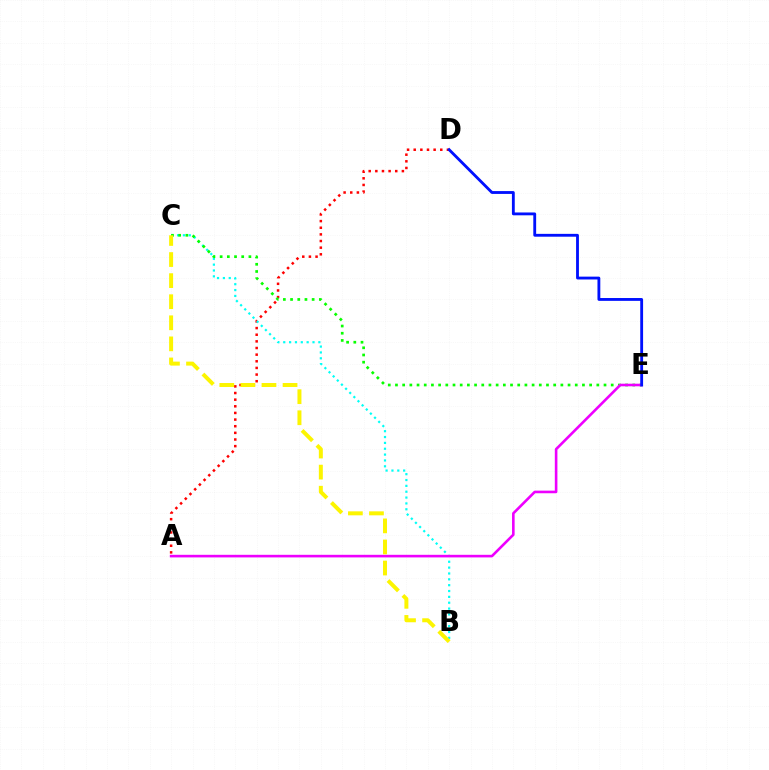{('A', 'D'): [{'color': '#ff0000', 'line_style': 'dotted', 'thickness': 1.8}], ('B', 'C'): [{'color': '#00fff6', 'line_style': 'dotted', 'thickness': 1.59}, {'color': '#fcf500', 'line_style': 'dashed', 'thickness': 2.86}], ('C', 'E'): [{'color': '#08ff00', 'line_style': 'dotted', 'thickness': 1.95}], ('A', 'E'): [{'color': '#ee00ff', 'line_style': 'solid', 'thickness': 1.88}], ('D', 'E'): [{'color': '#0010ff', 'line_style': 'solid', 'thickness': 2.04}]}